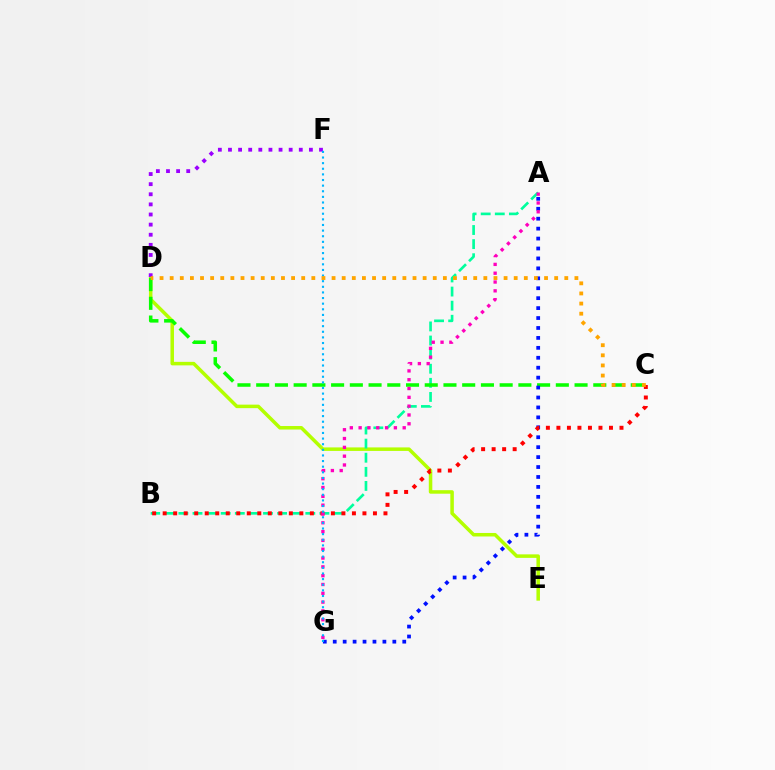{('D', 'E'): [{'color': '#b3ff00', 'line_style': 'solid', 'thickness': 2.53}], ('A', 'B'): [{'color': '#00ff9d', 'line_style': 'dashed', 'thickness': 1.92}], ('C', 'D'): [{'color': '#08ff00', 'line_style': 'dashed', 'thickness': 2.54}, {'color': '#ffa500', 'line_style': 'dotted', 'thickness': 2.75}], ('D', 'F'): [{'color': '#9b00ff', 'line_style': 'dotted', 'thickness': 2.75}], ('A', 'G'): [{'color': '#0010ff', 'line_style': 'dotted', 'thickness': 2.7}, {'color': '#ff00bd', 'line_style': 'dotted', 'thickness': 2.39}], ('B', 'C'): [{'color': '#ff0000', 'line_style': 'dotted', 'thickness': 2.86}], ('F', 'G'): [{'color': '#00b5ff', 'line_style': 'dotted', 'thickness': 1.53}]}